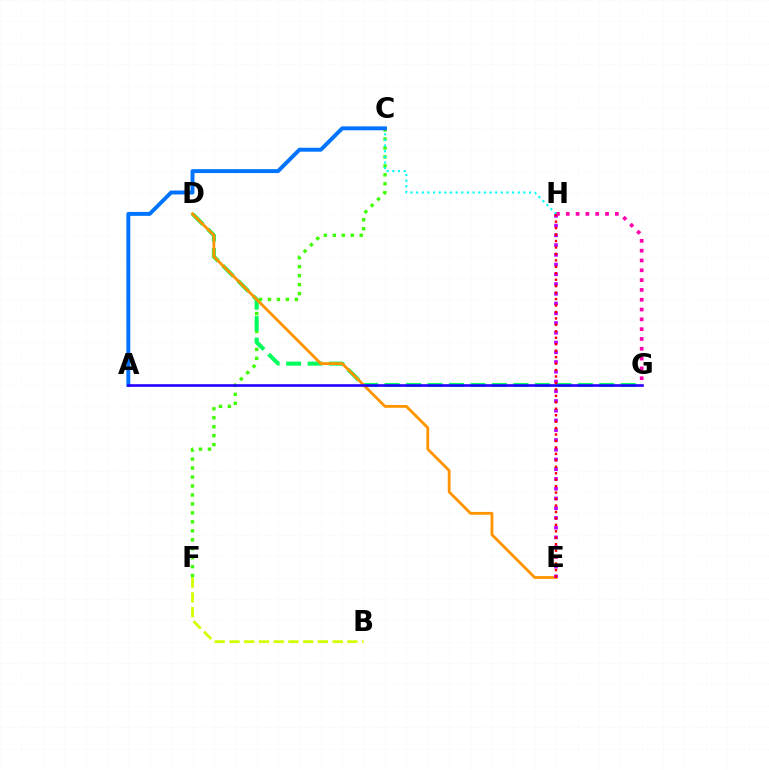{('G', 'H'): [{'color': '#ff00ac', 'line_style': 'dotted', 'thickness': 2.67}], ('C', 'F'): [{'color': '#3dff00', 'line_style': 'dotted', 'thickness': 2.44}], ('D', 'G'): [{'color': '#00ff5c', 'line_style': 'dashed', 'thickness': 2.92}], ('D', 'E'): [{'color': '#ff9400', 'line_style': 'solid', 'thickness': 2.03}], ('B', 'F'): [{'color': '#d1ff00', 'line_style': 'dashed', 'thickness': 2.0}], ('C', 'H'): [{'color': '#00fff6', 'line_style': 'dotted', 'thickness': 1.53}], ('E', 'H'): [{'color': '#b900ff', 'line_style': 'dotted', 'thickness': 2.65}, {'color': '#ff0000', 'line_style': 'dotted', 'thickness': 1.75}], ('A', 'C'): [{'color': '#0074ff', 'line_style': 'solid', 'thickness': 2.83}], ('A', 'G'): [{'color': '#2500ff', 'line_style': 'solid', 'thickness': 1.88}]}